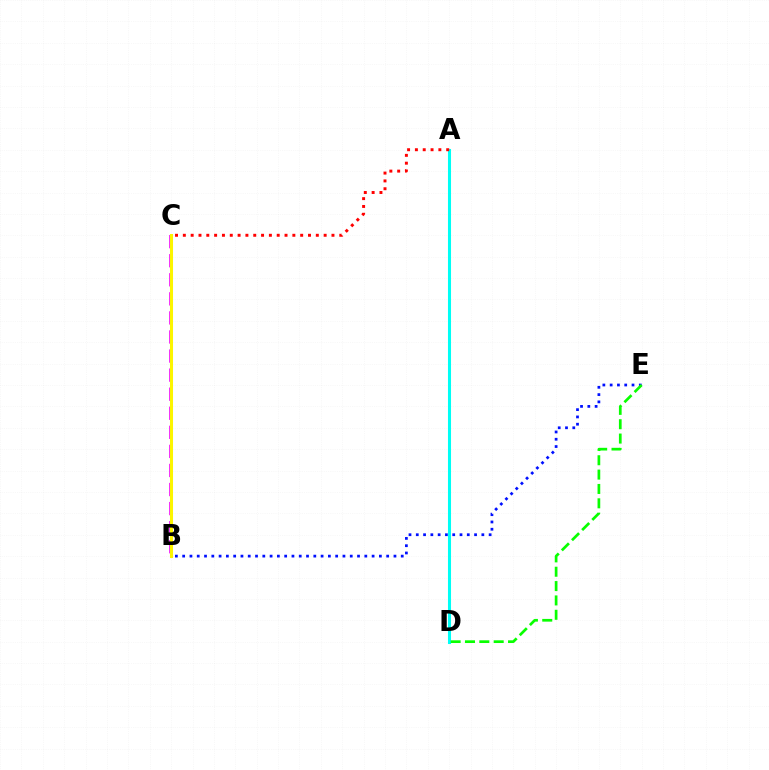{('B', 'C'): [{'color': '#ee00ff', 'line_style': 'dashed', 'thickness': 2.59}, {'color': '#fcf500', 'line_style': 'solid', 'thickness': 2.19}], ('B', 'E'): [{'color': '#0010ff', 'line_style': 'dotted', 'thickness': 1.98}], ('A', 'D'): [{'color': '#00fff6', 'line_style': 'solid', 'thickness': 2.2}], ('D', 'E'): [{'color': '#08ff00', 'line_style': 'dashed', 'thickness': 1.95}], ('A', 'C'): [{'color': '#ff0000', 'line_style': 'dotted', 'thickness': 2.13}]}